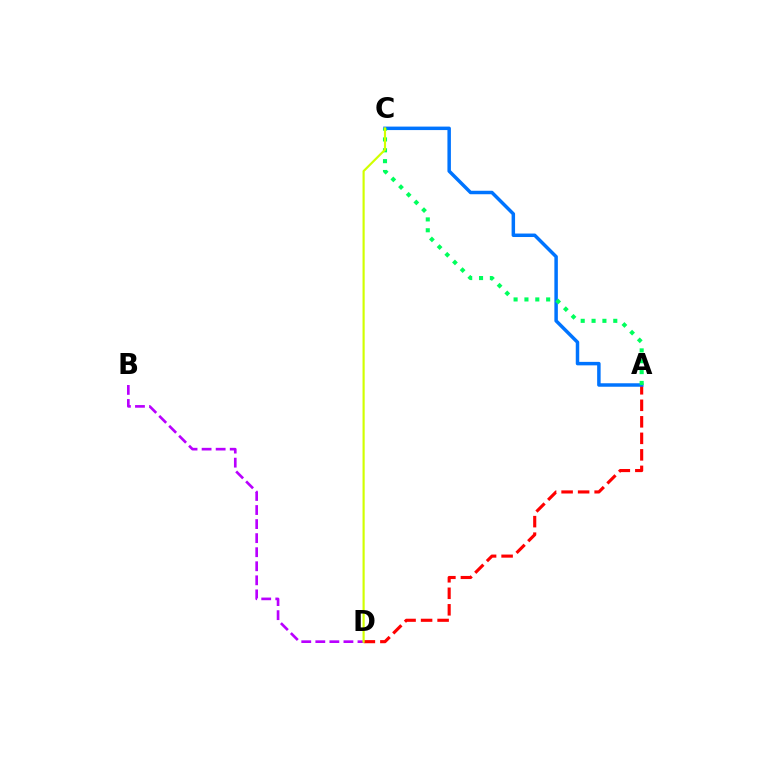{('A', 'D'): [{'color': '#ff0000', 'line_style': 'dashed', 'thickness': 2.24}], ('A', 'C'): [{'color': '#0074ff', 'line_style': 'solid', 'thickness': 2.51}, {'color': '#00ff5c', 'line_style': 'dotted', 'thickness': 2.95}], ('B', 'D'): [{'color': '#b900ff', 'line_style': 'dashed', 'thickness': 1.91}], ('C', 'D'): [{'color': '#d1ff00', 'line_style': 'solid', 'thickness': 1.56}]}